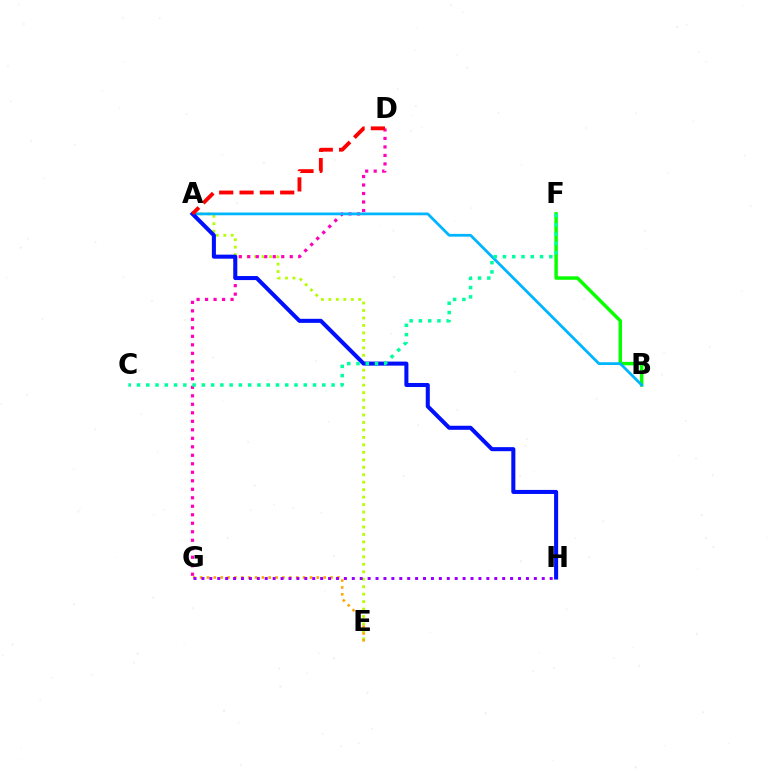{('A', 'E'): [{'color': '#b3ff00', 'line_style': 'dotted', 'thickness': 2.03}], ('B', 'F'): [{'color': '#08ff00', 'line_style': 'solid', 'thickness': 2.49}], ('E', 'G'): [{'color': '#ffa500', 'line_style': 'dotted', 'thickness': 1.87}], ('G', 'H'): [{'color': '#9b00ff', 'line_style': 'dotted', 'thickness': 2.15}], ('D', 'G'): [{'color': '#ff00bd', 'line_style': 'dotted', 'thickness': 2.31}], ('A', 'B'): [{'color': '#00b5ff', 'line_style': 'solid', 'thickness': 1.99}], ('A', 'H'): [{'color': '#0010ff', 'line_style': 'solid', 'thickness': 2.91}], ('A', 'D'): [{'color': '#ff0000', 'line_style': 'dashed', 'thickness': 2.76}], ('C', 'F'): [{'color': '#00ff9d', 'line_style': 'dotted', 'thickness': 2.52}]}